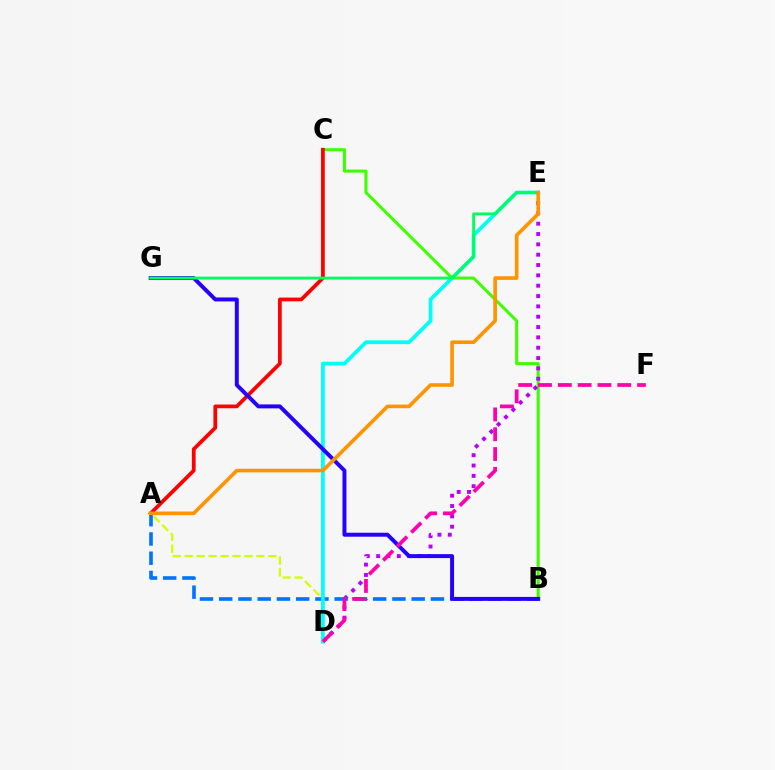{('B', 'C'): [{'color': '#3dff00', 'line_style': 'solid', 'thickness': 2.19}], ('A', 'D'): [{'color': '#d1ff00', 'line_style': 'dashed', 'thickness': 1.62}], ('D', 'E'): [{'color': '#b900ff', 'line_style': 'dotted', 'thickness': 2.81}, {'color': '#00fff6', 'line_style': 'solid', 'thickness': 2.72}], ('A', 'B'): [{'color': '#0074ff', 'line_style': 'dashed', 'thickness': 2.61}], ('A', 'C'): [{'color': '#ff0000', 'line_style': 'solid', 'thickness': 2.69}], ('B', 'G'): [{'color': '#2500ff', 'line_style': 'solid', 'thickness': 2.85}], ('E', 'G'): [{'color': '#00ff5c', 'line_style': 'solid', 'thickness': 2.07}], ('A', 'E'): [{'color': '#ff9400', 'line_style': 'solid', 'thickness': 2.62}], ('D', 'F'): [{'color': '#ff00ac', 'line_style': 'dashed', 'thickness': 2.69}]}